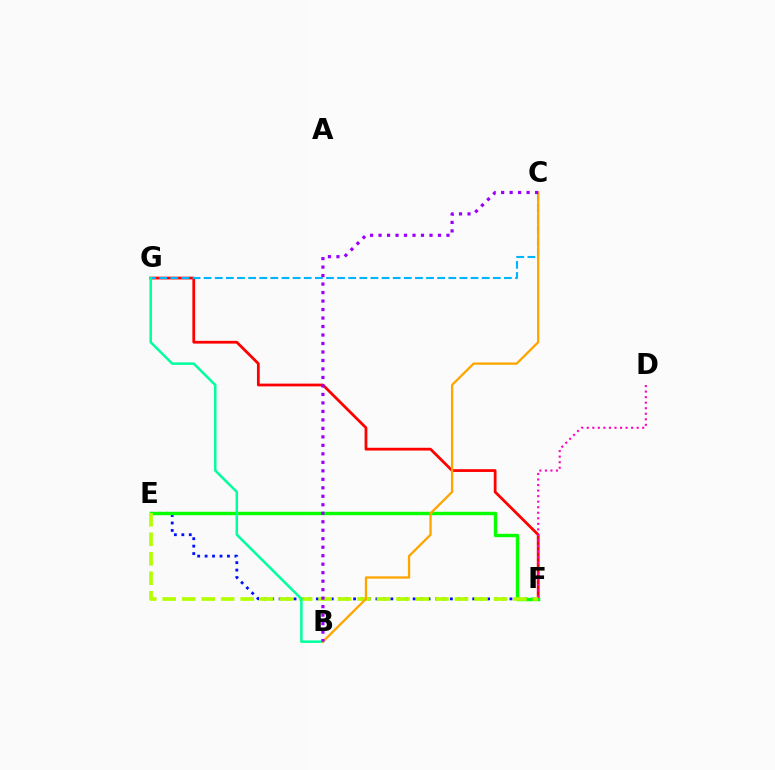{('F', 'G'): [{'color': '#ff0000', 'line_style': 'solid', 'thickness': 1.99}], ('E', 'F'): [{'color': '#0010ff', 'line_style': 'dotted', 'thickness': 2.02}, {'color': '#08ff00', 'line_style': 'solid', 'thickness': 2.46}, {'color': '#b3ff00', 'line_style': 'dashed', 'thickness': 2.65}], ('D', 'F'): [{'color': '#ff00bd', 'line_style': 'dotted', 'thickness': 1.51}], ('C', 'G'): [{'color': '#00b5ff', 'line_style': 'dashed', 'thickness': 1.51}], ('B', 'G'): [{'color': '#00ff9d', 'line_style': 'solid', 'thickness': 1.8}], ('B', 'C'): [{'color': '#ffa500', 'line_style': 'solid', 'thickness': 1.66}, {'color': '#9b00ff', 'line_style': 'dotted', 'thickness': 2.31}]}